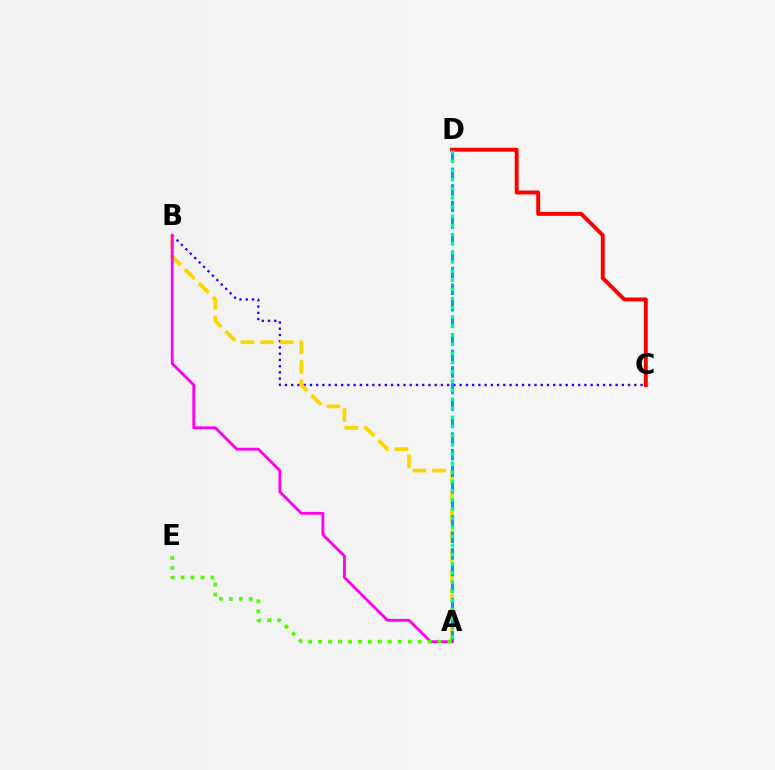{('B', 'C'): [{'color': '#3700ff', 'line_style': 'dotted', 'thickness': 1.69}], ('A', 'B'): [{'color': '#ffd500', 'line_style': 'dashed', 'thickness': 2.67}, {'color': '#ff00ed', 'line_style': 'solid', 'thickness': 2.02}], ('C', 'D'): [{'color': '#ff0000', 'line_style': 'solid', 'thickness': 2.82}], ('A', 'D'): [{'color': '#009eff', 'line_style': 'dashed', 'thickness': 2.25}, {'color': '#00ff86', 'line_style': 'dotted', 'thickness': 2.49}], ('A', 'E'): [{'color': '#4fff00', 'line_style': 'dotted', 'thickness': 2.7}]}